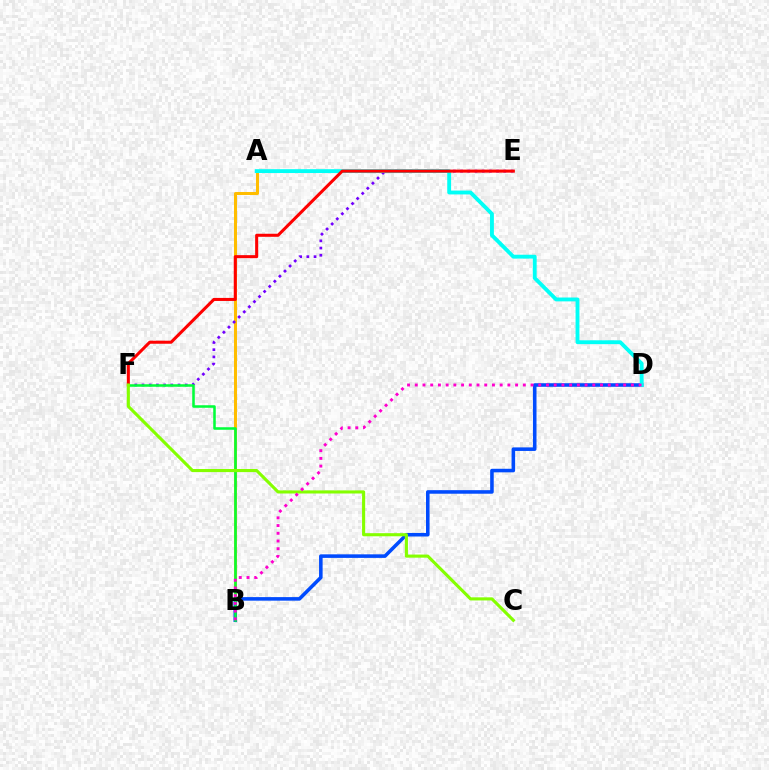{('A', 'B'): [{'color': '#ffbd00', 'line_style': 'solid', 'thickness': 2.17}], ('B', 'D'): [{'color': '#004bff', 'line_style': 'solid', 'thickness': 2.56}, {'color': '#ff00cf', 'line_style': 'dotted', 'thickness': 2.1}], ('E', 'F'): [{'color': '#7200ff', 'line_style': 'dotted', 'thickness': 1.96}, {'color': '#ff0000', 'line_style': 'solid', 'thickness': 2.19}], ('A', 'D'): [{'color': '#00fff6', 'line_style': 'solid', 'thickness': 2.78}], ('B', 'F'): [{'color': '#00ff39', 'line_style': 'solid', 'thickness': 1.83}], ('C', 'F'): [{'color': '#84ff00', 'line_style': 'solid', 'thickness': 2.23}]}